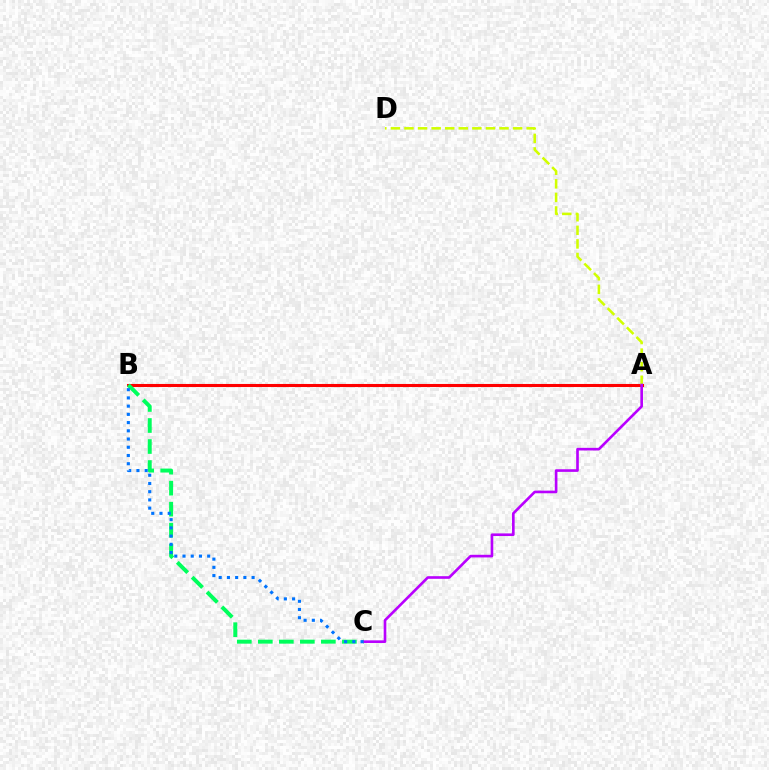{('A', 'B'): [{'color': '#ff0000', 'line_style': 'solid', 'thickness': 2.21}], ('A', 'D'): [{'color': '#d1ff00', 'line_style': 'dashed', 'thickness': 1.84}], ('B', 'C'): [{'color': '#00ff5c', 'line_style': 'dashed', 'thickness': 2.85}, {'color': '#0074ff', 'line_style': 'dotted', 'thickness': 2.23}], ('A', 'C'): [{'color': '#b900ff', 'line_style': 'solid', 'thickness': 1.9}]}